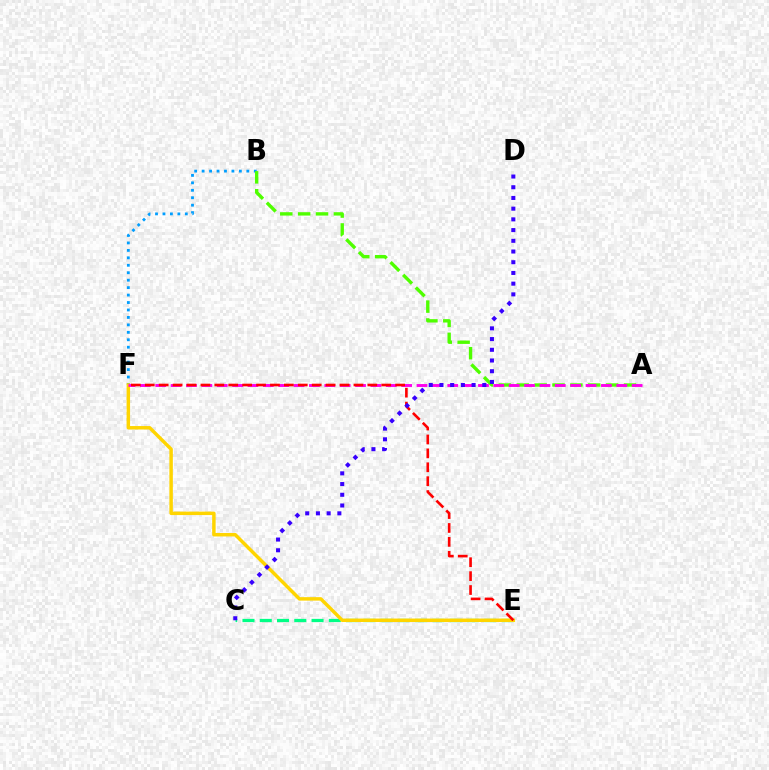{('B', 'F'): [{'color': '#009eff', 'line_style': 'dotted', 'thickness': 2.02}], ('C', 'E'): [{'color': '#00ff86', 'line_style': 'dashed', 'thickness': 2.35}], ('E', 'F'): [{'color': '#ffd500', 'line_style': 'solid', 'thickness': 2.49}, {'color': '#ff0000', 'line_style': 'dashed', 'thickness': 1.89}], ('A', 'B'): [{'color': '#4fff00', 'line_style': 'dashed', 'thickness': 2.43}], ('A', 'F'): [{'color': '#ff00ed', 'line_style': 'dashed', 'thickness': 2.09}], ('C', 'D'): [{'color': '#3700ff', 'line_style': 'dotted', 'thickness': 2.91}]}